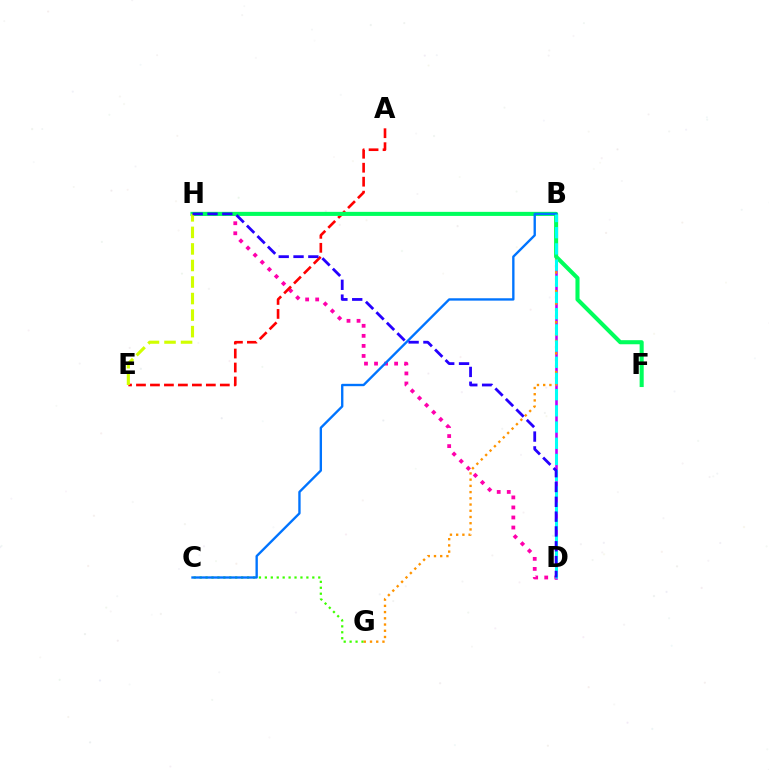{('C', 'G'): [{'color': '#3dff00', 'line_style': 'dotted', 'thickness': 1.61}], ('B', 'D'): [{'color': '#b900ff', 'line_style': 'solid', 'thickness': 1.88}, {'color': '#00fff6', 'line_style': 'dashed', 'thickness': 2.2}], ('D', 'H'): [{'color': '#ff00ac', 'line_style': 'dotted', 'thickness': 2.73}, {'color': '#2500ff', 'line_style': 'dashed', 'thickness': 2.01}], ('A', 'E'): [{'color': '#ff0000', 'line_style': 'dashed', 'thickness': 1.9}], ('B', 'G'): [{'color': '#ff9400', 'line_style': 'dotted', 'thickness': 1.69}], ('F', 'H'): [{'color': '#00ff5c', 'line_style': 'solid', 'thickness': 2.93}], ('E', 'H'): [{'color': '#d1ff00', 'line_style': 'dashed', 'thickness': 2.25}], ('B', 'C'): [{'color': '#0074ff', 'line_style': 'solid', 'thickness': 1.7}]}